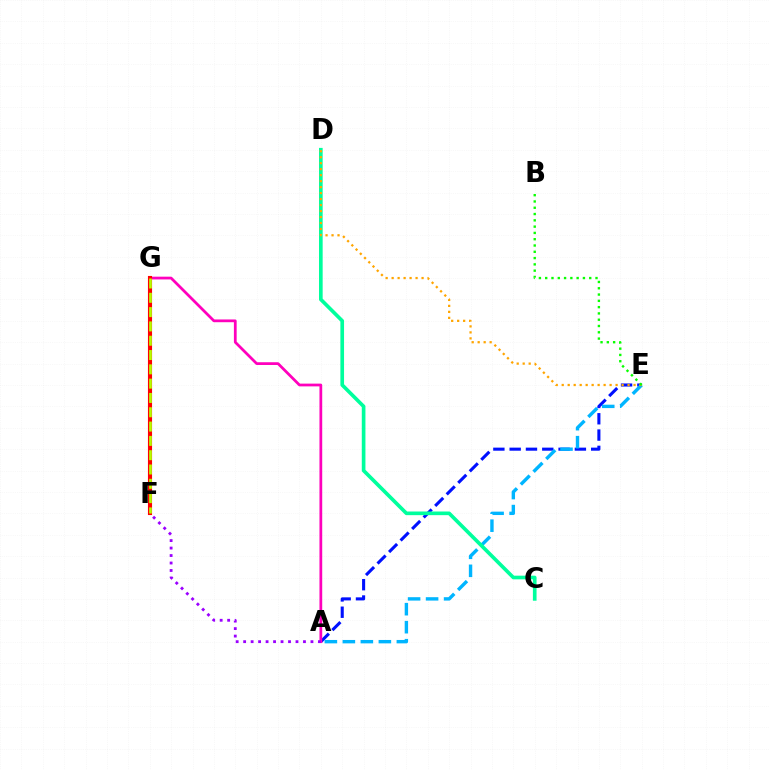{('A', 'E'): [{'color': '#0010ff', 'line_style': 'dashed', 'thickness': 2.21}, {'color': '#00b5ff', 'line_style': 'dashed', 'thickness': 2.45}], ('A', 'G'): [{'color': '#ff00bd', 'line_style': 'solid', 'thickness': 1.98}], ('A', 'F'): [{'color': '#9b00ff', 'line_style': 'dotted', 'thickness': 2.03}], ('F', 'G'): [{'color': '#ff0000', 'line_style': 'solid', 'thickness': 2.96}, {'color': '#b3ff00', 'line_style': 'dashed', 'thickness': 1.94}], ('C', 'D'): [{'color': '#00ff9d', 'line_style': 'solid', 'thickness': 2.63}], ('D', 'E'): [{'color': '#ffa500', 'line_style': 'dotted', 'thickness': 1.63}], ('B', 'E'): [{'color': '#08ff00', 'line_style': 'dotted', 'thickness': 1.71}]}